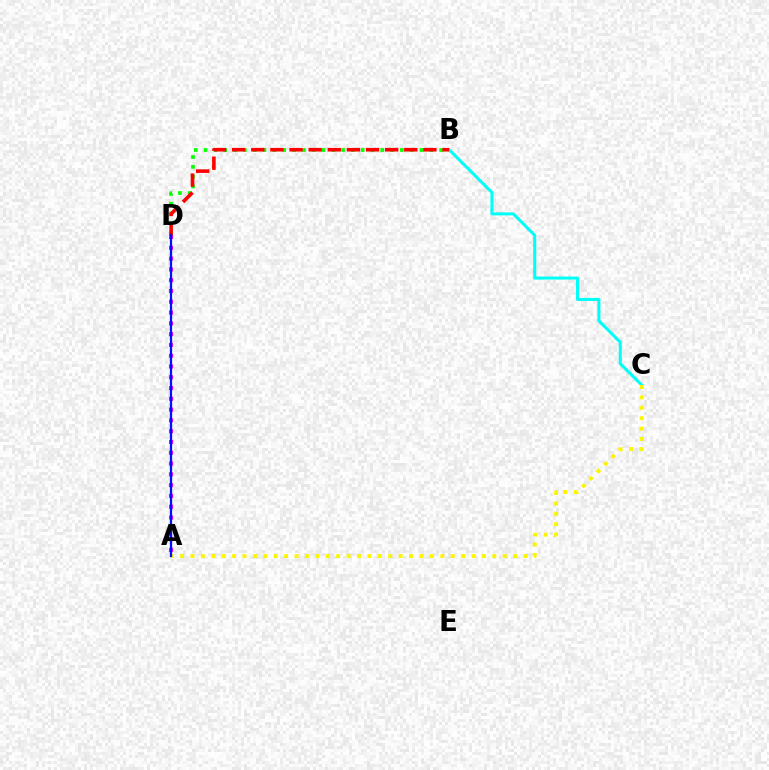{('B', 'C'): [{'color': '#00fff6', 'line_style': 'solid', 'thickness': 2.18}], ('A', 'C'): [{'color': '#fcf500', 'line_style': 'dotted', 'thickness': 2.83}], ('B', 'D'): [{'color': '#08ff00', 'line_style': 'dotted', 'thickness': 2.67}, {'color': '#ff0000', 'line_style': 'dashed', 'thickness': 2.6}], ('A', 'D'): [{'color': '#ee00ff', 'line_style': 'dotted', 'thickness': 2.93}, {'color': '#0010ff', 'line_style': 'solid', 'thickness': 1.62}]}